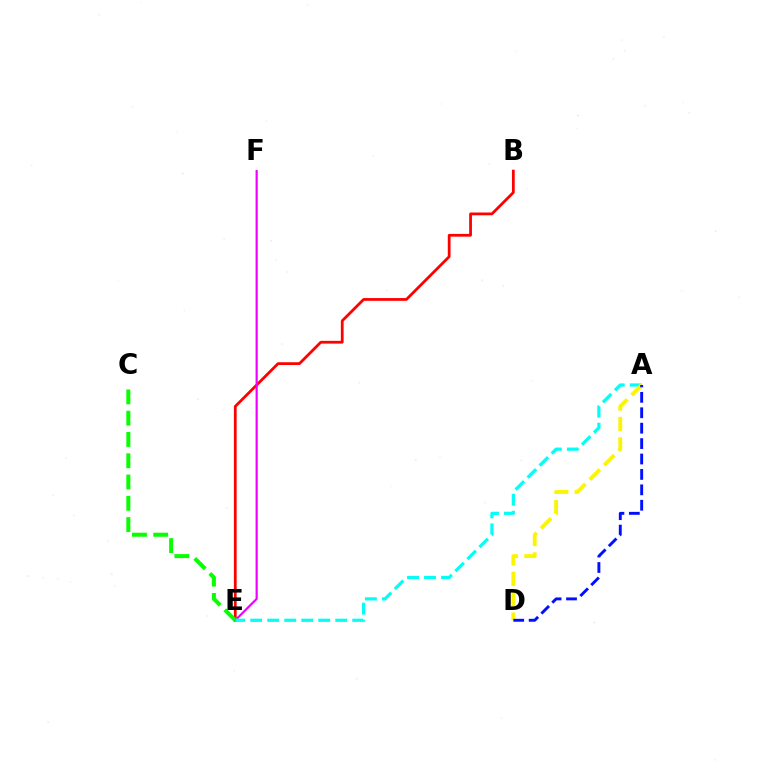{('B', 'E'): [{'color': '#ff0000', 'line_style': 'solid', 'thickness': 1.99}], ('E', 'F'): [{'color': '#ee00ff', 'line_style': 'solid', 'thickness': 1.57}], ('A', 'E'): [{'color': '#00fff6', 'line_style': 'dashed', 'thickness': 2.31}], ('A', 'D'): [{'color': '#fcf500', 'line_style': 'dashed', 'thickness': 2.77}, {'color': '#0010ff', 'line_style': 'dashed', 'thickness': 2.09}], ('C', 'E'): [{'color': '#08ff00', 'line_style': 'dashed', 'thickness': 2.89}]}